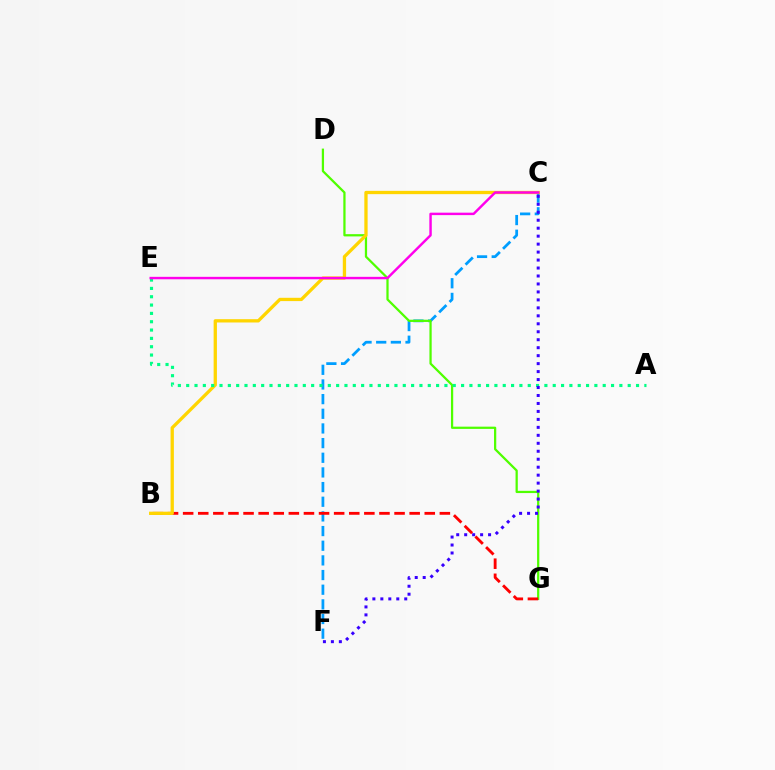{('C', 'F'): [{'color': '#009eff', 'line_style': 'dashed', 'thickness': 1.99}, {'color': '#3700ff', 'line_style': 'dotted', 'thickness': 2.16}], ('D', 'G'): [{'color': '#4fff00', 'line_style': 'solid', 'thickness': 1.62}], ('B', 'G'): [{'color': '#ff0000', 'line_style': 'dashed', 'thickness': 2.05}], ('B', 'C'): [{'color': '#ffd500', 'line_style': 'solid', 'thickness': 2.37}], ('A', 'E'): [{'color': '#00ff86', 'line_style': 'dotted', 'thickness': 2.26}], ('C', 'E'): [{'color': '#ff00ed', 'line_style': 'solid', 'thickness': 1.76}]}